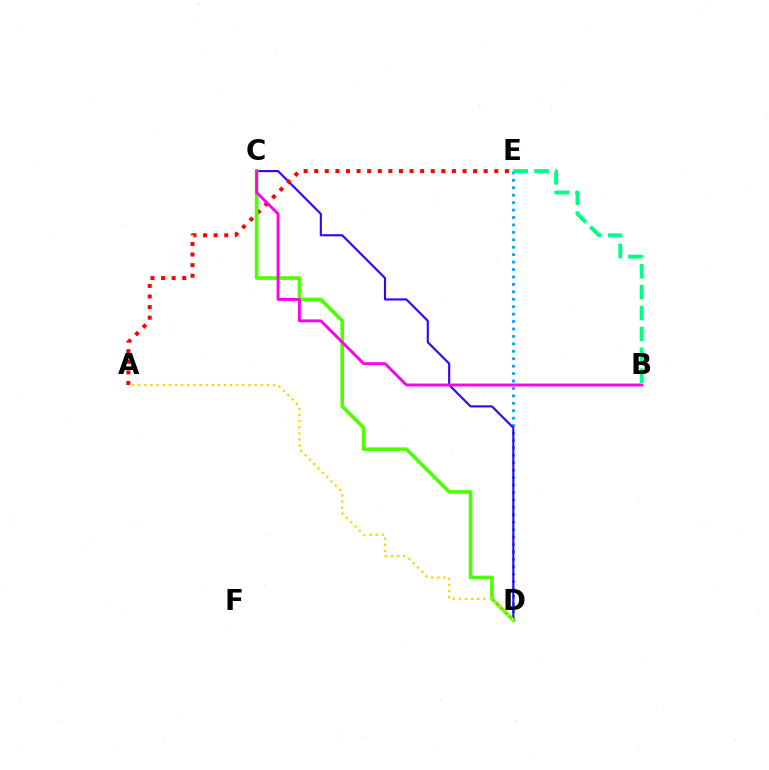{('D', 'E'): [{'color': '#009eff', 'line_style': 'dotted', 'thickness': 2.02}], ('C', 'D'): [{'color': '#3700ff', 'line_style': 'solid', 'thickness': 1.52}, {'color': '#4fff00', 'line_style': 'solid', 'thickness': 2.63}], ('A', 'E'): [{'color': '#ff0000', 'line_style': 'dotted', 'thickness': 2.88}], ('B', 'C'): [{'color': '#ff00ed', 'line_style': 'solid', 'thickness': 2.07}], ('B', 'E'): [{'color': '#00ff86', 'line_style': 'dashed', 'thickness': 2.84}], ('A', 'D'): [{'color': '#ffd500', 'line_style': 'dotted', 'thickness': 1.66}]}